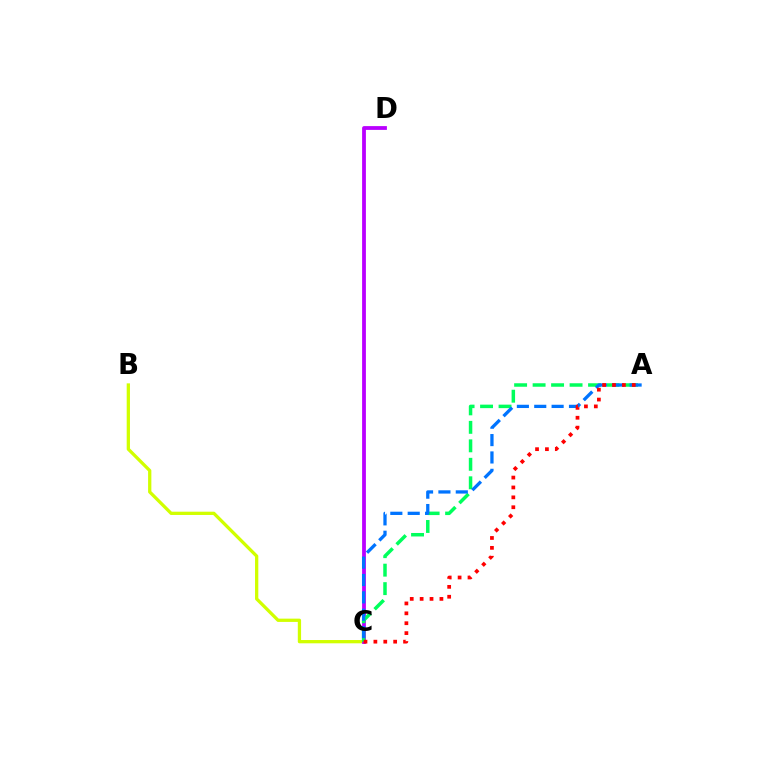{('B', 'C'): [{'color': '#d1ff00', 'line_style': 'solid', 'thickness': 2.36}], ('C', 'D'): [{'color': '#b900ff', 'line_style': 'solid', 'thickness': 2.73}], ('A', 'C'): [{'color': '#00ff5c', 'line_style': 'dashed', 'thickness': 2.51}, {'color': '#0074ff', 'line_style': 'dashed', 'thickness': 2.36}, {'color': '#ff0000', 'line_style': 'dotted', 'thickness': 2.69}]}